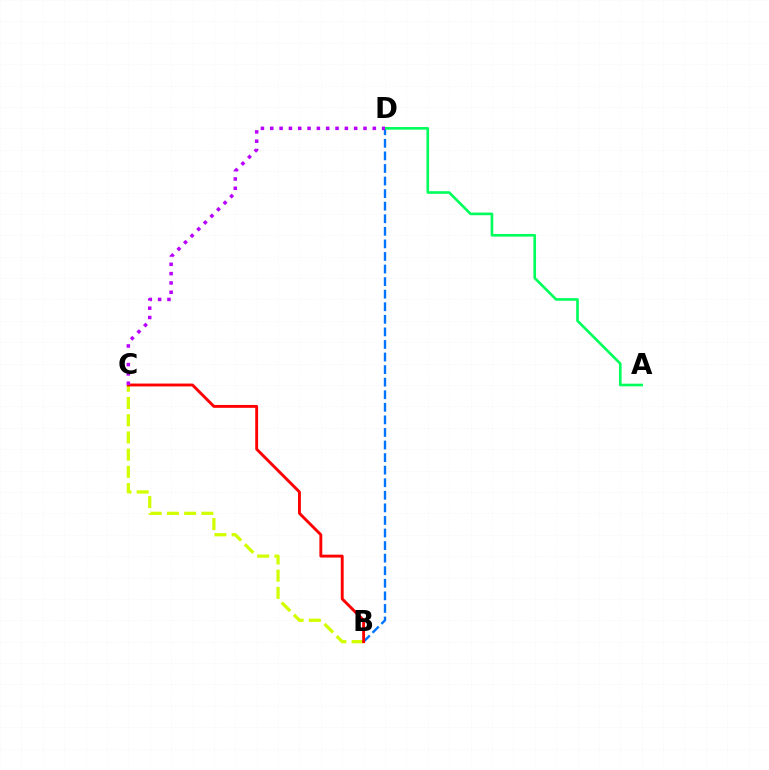{('B', 'C'): [{'color': '#d1ff00', 'line_style': 'dashed', 'thickness': 2.34}, {'color': '#ff0000', 'line_style': 'solid', 'thickness': 2.08}], ('B', 'D'): [{'color': '#0074ff', 'line_style': 'dashed', 'thickness': 1.71}], ('A', 'D'): [{'color': '#00ff5c', 'line_style': 'solid', 'thickness': 1.9}], ('C', 'D'): [{'color': '#b900ff', 'line_style': 'dotted', 'thickness': 2.53}]}